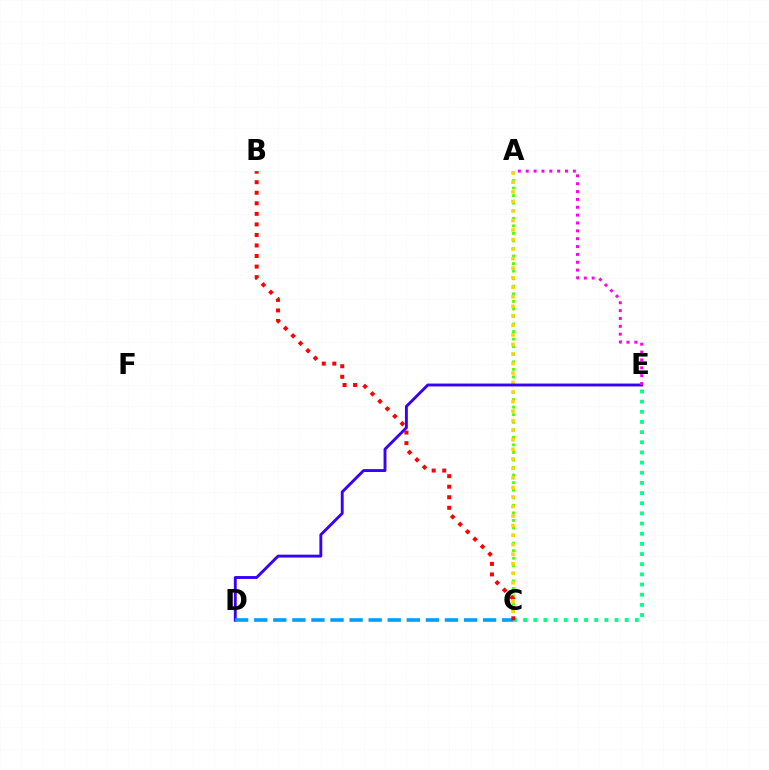{('A', 'C'): [{'color': '#4fff00', 'line_style': 'dotted', 'thickness': 2.05}, {'color': '#ffd500', 'line_style': 'dotted', 'thickness': 2.59}], ('D', 'E'): [{'color': '#3700ff', 'line_style': 'solid', 'thickness': 2.08}], ('C', 'D'): [{'color': '#009eff', 'line_style': 'dashed', 'thickness': 2.59}], ('C', 'E'): [{'color': '#00ff86', 'line_style': 'dotted', 'thickness': 2.76}], ('A', 'E'): [{'color': '#ff00ed', 'line_style': 'dotted', 'thickness': 2.14}], ('B', 'C'): [{'color': '#ff0000', 'line_style': 'dotted', 'thickness': 2.87}]}